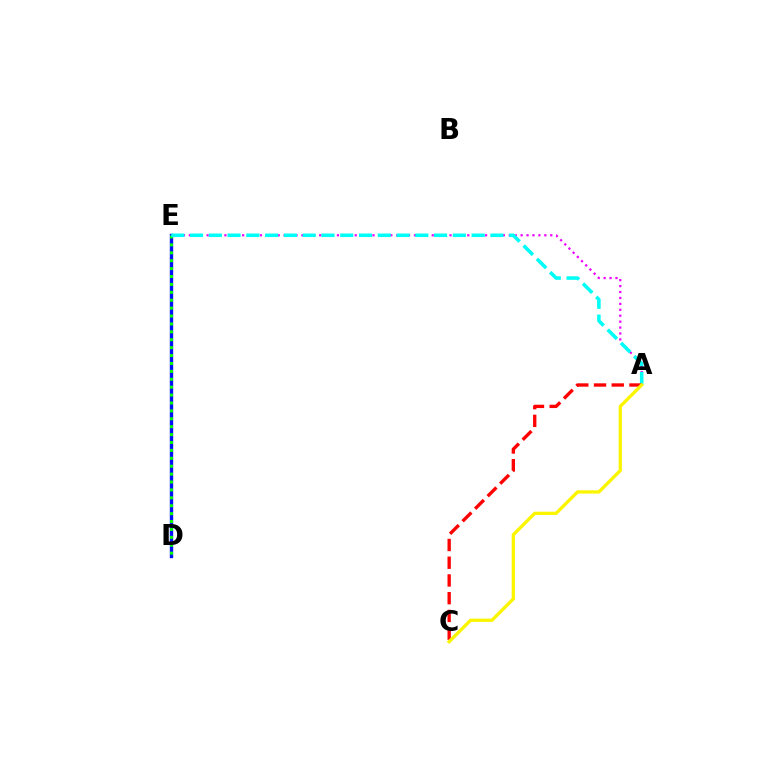{('A', 'E'): [{'color': '#ee00ff', 'line_style': 'dotted', 'thickness': 1.61}, {'color': '#00fff6', 'line_style': 'dashed', 'thickness': 2.55}], ('D', 'E'): [{'color': '#0010ff', 'line_style': 'solid', 'thickness': 2.43}, {'color': '#08ff00', 'line_style': 'dotted', 'thickness': 2.15}], ('A', 'C'): [{'color': '#ff0000', 'line_style': 'dashed', 'thickness': 2.41}, {'color': '#fcf500', 'line_style': 'solid', 'thickness': 2.38}]}